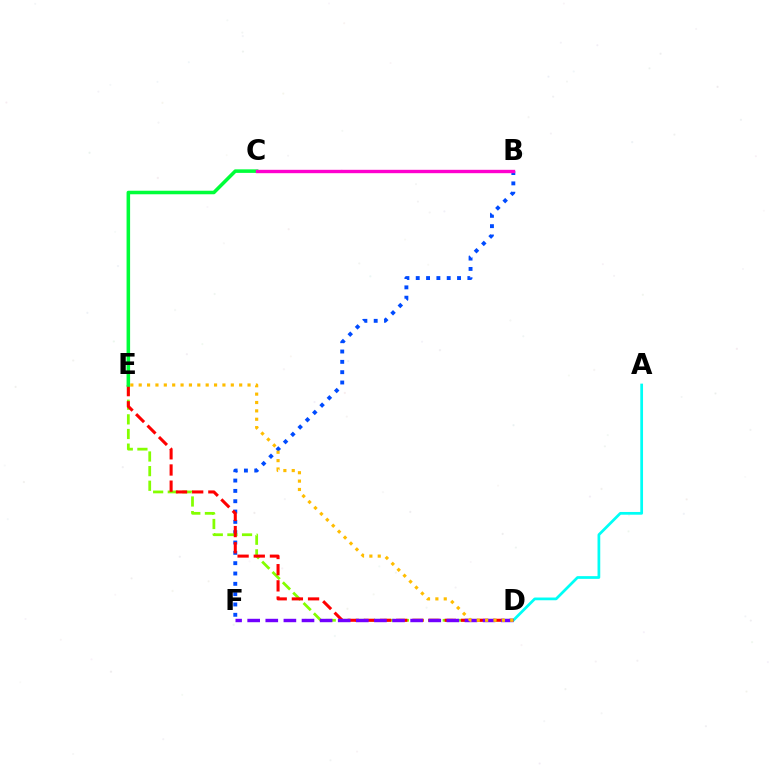{('B', 'F'): [{'color': '#004bff', 'line_style': 'dotted', 'thickness': 2.81}], ('D', 'E'): [{'color': '#84ff00', 'line_style': 'dashed', 'thickness': 1.99}, {'color': '#ff0000', 'line_style': 'dashed', 'thickness': 2.2}, {'color': '#ffbd00', 'line_style': 'dotted', 'thickness': 2.27}], ('A', 'D'): [{'color': '#00fff6', 'line_style': 'solid', 'thickness': 1.97}], ('D', 'F'): [{'color': '#7200ff', 'line_style': 'dashed', 'thickness': 2.46}], ('C', 'E'): [{'color': '#00ff39', 'line_style': 'solid', 'thickness': 2.55}], ('B', 'C'): [{'color': '#ff00cf', 'line_style': 'solid', 'thickness': 2.43}]}